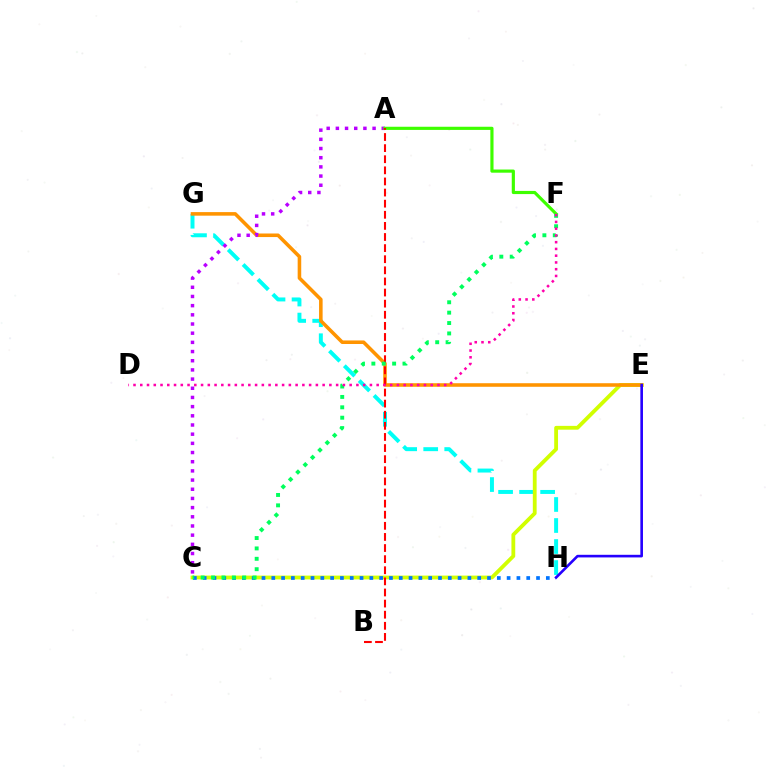{('G', 'H'): [{'color': '#00fff6', 'line_style': 'dashed', 'thickness': 2.86}], ('C', 'E'): [{'color': '#d1ff00', 'line_style': 'solid', 'thickness': 2.75}], ('C', 'H'): [{'color': '#0074ff', 'line_style': 'dotted', 'thickness': 2.66}], ('E', 'G'): [{'color': '#ff9400', 'line_style': 'solid', 'thickness': 2.57}], ('A', 'C'): [{'color': '#b900ff', 'line_style': 'dotted', 'thickness': 2.49}], ('A', 'F'): [{'color': '#3dff00', 'line_style': 'solid', 'thickness': 2.28}], ('A', 'B'): [{'color': '#ff0000', 'line_style': 'dashed', 'thickness': 1.51}], ('C', 'F'): [{'color': '#00ff5c', 'line_style': 'dotted', 'thickness': 2.82}], ('E', 'H'): [{'color': '#2500ff', 'line_style': 'solid', 'thickness': 1.89}], ('D', 'F'): [{'color': '#ff00ac', 'line_style': 'dotted', 'thickness': 1.84}]}